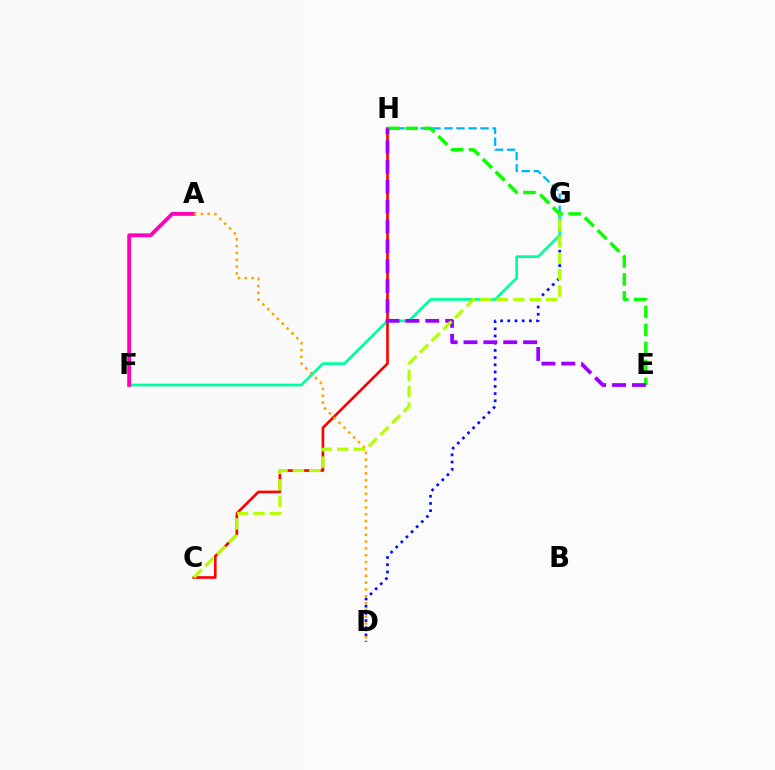{('D', 'G'): [{'color': '#0010ff', 'line_style': 'dotted', 'thickness': 1.96}], ('F', 'G'): [{'color': '#00ff9d', 'line_style': 'solid', 'thickness': 1.97}], ('A', 'F'): [{'color': '#ff00bd', 'line_style': 'solid', 'thickness': 2.78}], ('G', 'H'): [{'color': '#00b5ff', 'line_style': 'dashed', 'thickness': 1.63}], ('C', 'H'): [{'color': '#ff0000', 'line_style': 'solid', 'thickness': 1.91}], ('E', 'H'): [{'color': '#08ff00', 'line_style': 'dashed', 'thickness': 2.45}, {'color': '#9b00ff', 'line_style': 'dashed', 'thickness': 2.7}], ('A', 'D'): [{'color': '#ffa500', 'line_style': 'dotted', 'thickness': 1.85}], ('C', 'G'): [{'color': '#b3ff00', 'line_style': 'dashed', 'thickness': 2.23}]}